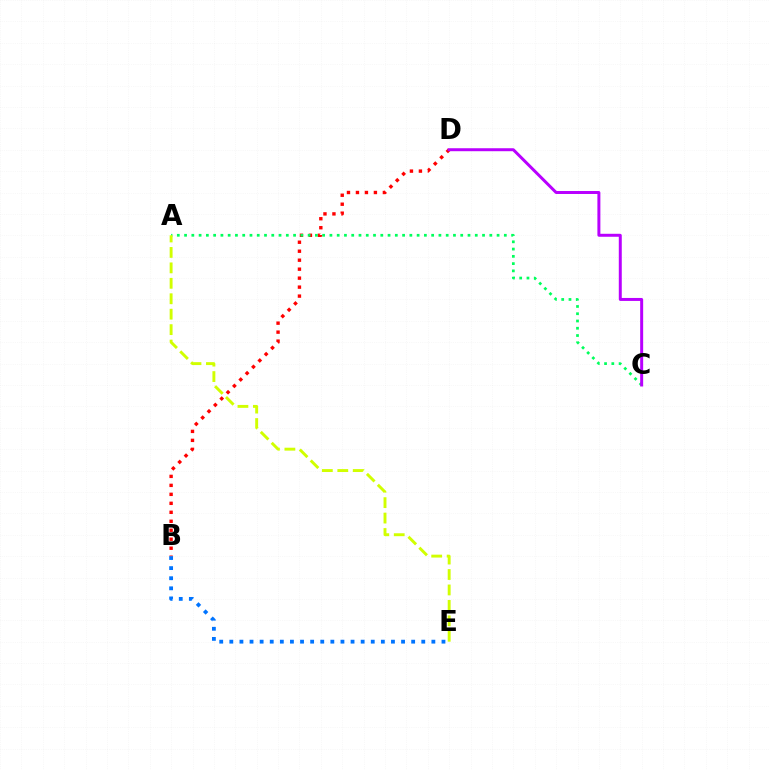{('B', 'E'): [{'color': '#0074ff', 'line_style': 'dotted', 'thickness': 2.74}], ('B', 'D'): [{'color': '#ff0000', 'line_style': 'dotted', 'thickness': 2.44}], ('A', 'C'): [{'color': '#00ff5c', 'line_style': 'dotted', 'thickness': 1.97}], ('A', 'E'): [{'color': '#d1ff00', 'line_style': 'dashed', 'thickness': 2.1}], ('C', 'D'): [{'color': '#b900ff', 'line_style': 'solid', 'thickness': 2.14}]}